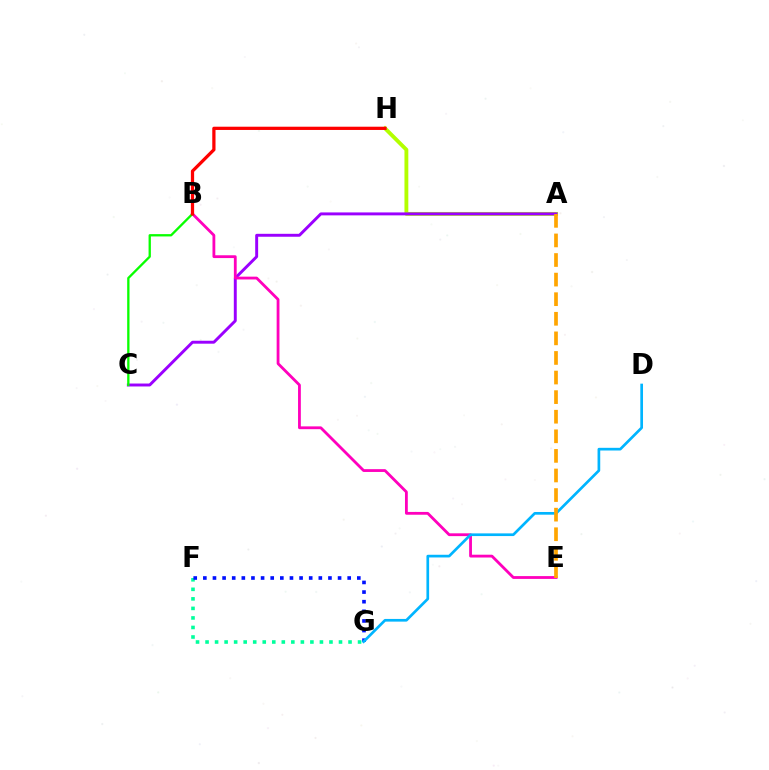{('A', 'H'): [{'color': '#b3ff00', 'line_style': 'solid', 'thickness': 2.77}], ('F', 'G'): [{'color': '#00ff9d', 'line_style': 'dotted', 'thickness': 2.59}, {'color': '#0010ff', 'line_style': 'dotted', 'thickness': 2.61}], ('A', 'C'): [{'color': '#9b00ff', 'line_style': 'solid', 'thickness': 2.11}], ('B', 'E'): [{'color': '#ff00bd', 'line_style': 'solid', 'thickness': 2.02}], ('D', 'G'): [{'color': '#00b5ff', 'line_style': 'solid', 'thickness': 1.94}], ('B', 'C'): [{'color': '#08ff00', 'line_style': 'solid', 'thickness': 1.67}], ('B', 'H'): [{'color': '#ff0000', 'line_style': 'solid', 'thickness': 2.34}], ('A', 'E'): [{'color': '#ffa500', 'line_style': 'dashed', 'thickness': 2.66}]}